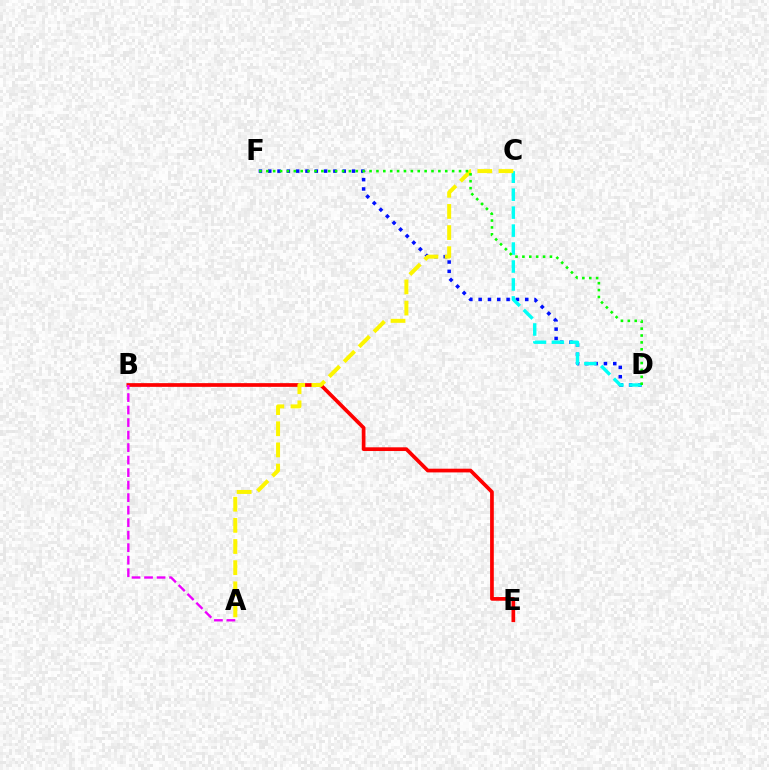{('B', 'E'): [{'color': '#ff0000', 'line_style': 'solid', 'thickness': 2.67}], ('D', 'F'): [{'color': '#0010ff', 'line_style': 'dotted', 'thickness': 2.53}, {'color': '#08ff00', 'line_style': 'dotted', 'thickness': 1.87}], ('C', 'D'): [{'color': '#00fff6', 'line_style': 'dashed', 'thickness': 2.44}], ('A', 'B'): [{'color': '#ee00ff', 'line_style': 'dashed', 'thickness': 1.7}], ('A', 'C'): [{'color': '#fcf500', 'line_style': 'dashed', 'thickness': 2.87}]}